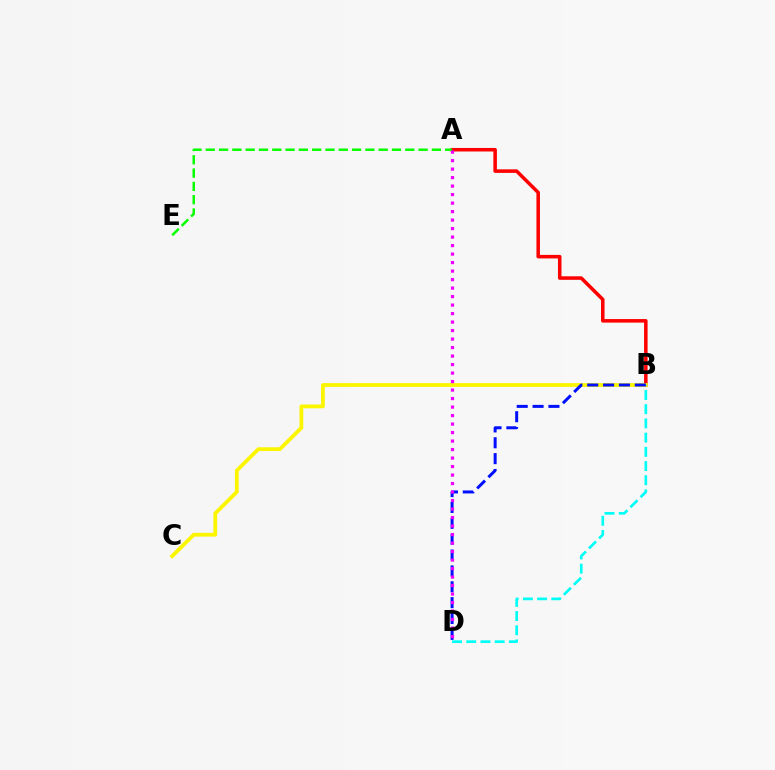{('A', 'B'): [{'color': '#ff0000', 'line_style': 'solid', 'thickness': 2.54}], ('A', 'E'): [{'color': '#08ff00', 'line_style': 'dashed', 'thickness': 1.81}], ('B', 'C'): [{'color': '#fcf500', 'line_style': 'solid', 'thickness': 2.72}], ('B', 'D'): [{'color': '#00fff6', 'line_style': 'dashed', 'thickness': 1.93}, {'color': '#0010ff', 'line_style': 'dashed', 'thickness': 2.15}], ('A', 'D'): [{'color': '#ee00ff', 'line_style': 'dotted', 'thickness': 2.31}]}